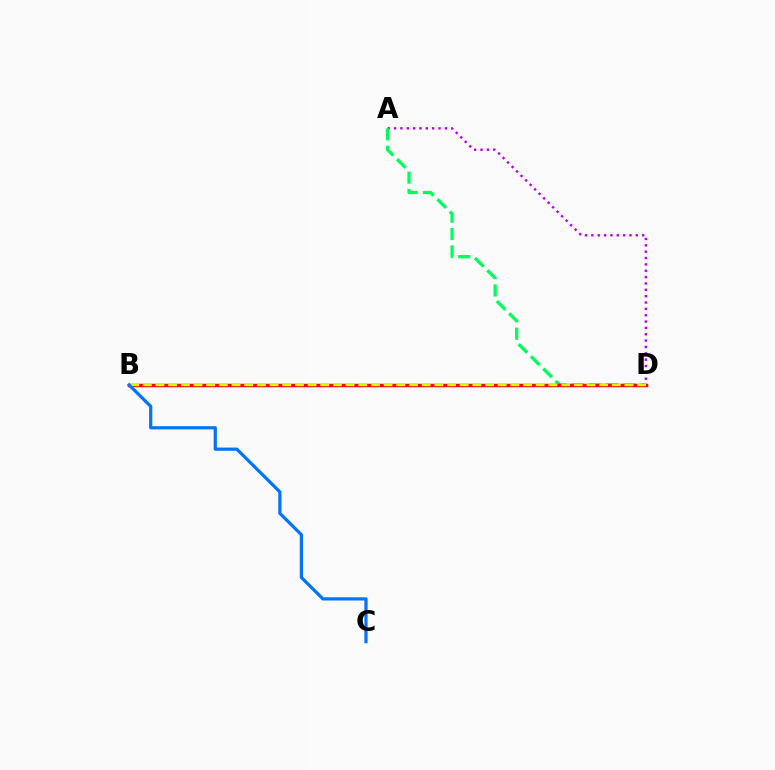{('A', 'D'): [{'color': '#b900ff', 'line_style': 'dotted', 'thickness': 1.73}, {'color': '#00ff5c', 'line_style': 'dashed', 'thickness': 2.36}], ('B', 'D'): [{'color': '#ff0000', 'line_style': 'solid', 'thickness': 2.5}, {'color': '#d1ff00', 'line_style': 'dashed', 'thickness': 1.72}], ('B', 'C'): [{'color': '#0074ff', 'line_style': 'solid', 'thickness': 2.31}]}